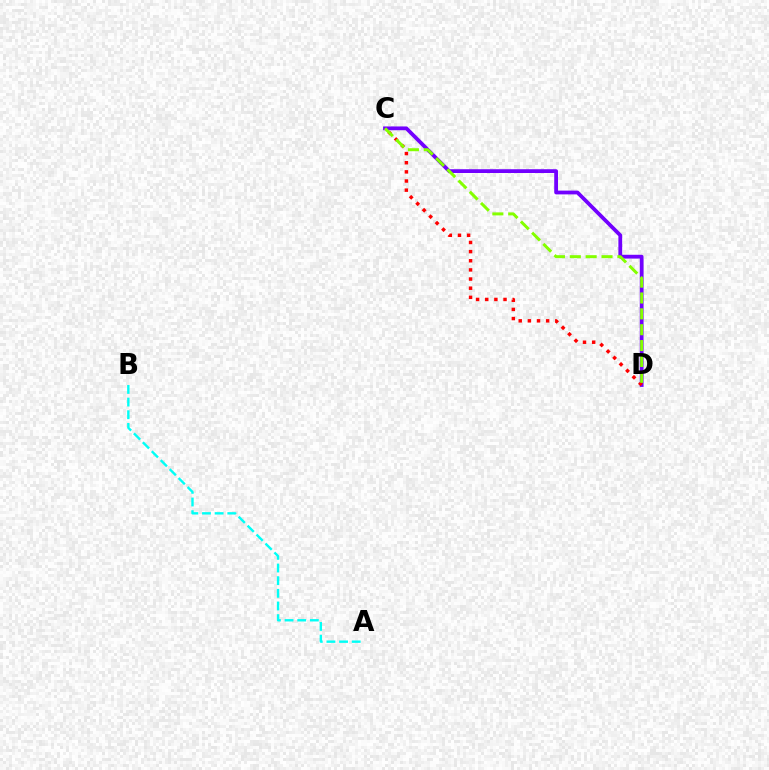{('A', 'B'): [{'color': '#00fff6', 'line_style': 'dashed', 'thickness': 1.72}], ('C', 'D'): [{'color': '#7200ff', 'line_style': 'solid', 'thickness': 2.72}, {'color': '#ff0000', 'line_style': 'dotted', 'thickness': 2.48}, {'color': '#84ff00', 'line_style': 'dashed', 'thickness': 2.15}]}